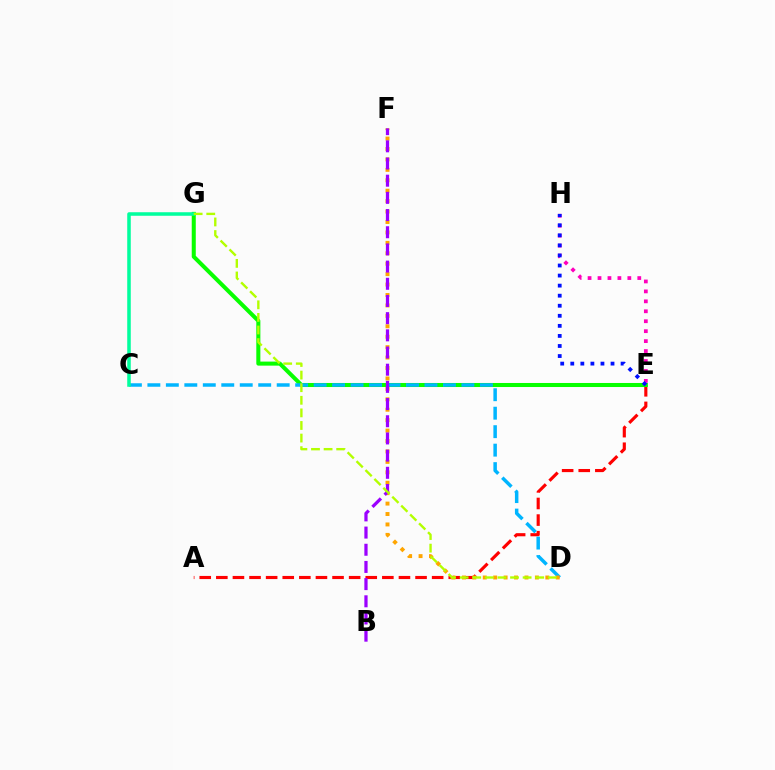{('A', 'E'): [{'color': '#ff0000', 'line_style': 'dashed', 'thickness': 2.26}], ('E', 'G'): [{'color': '#08ff00', 'line_style': 'solid', 'thickness': 2.91}], ('C', 'D'): [{'color': '#00b5ff', 'line_style': 'dashed', 'thickness': 2.51}], ('E', 'H'): [{'color': '#ff00bd', 'line_style': 'dotted', 'thickness': 2.7}, {'color': '#0010ff', 'line_style': 'dotted', 'thickness': 2.73}], ('D', 'F'): [{'color': '#ffa500', 'line_style': 'dotted', 'thickness': 2.83}], ('B', 'F'): [{'color': '#9b00ff', 'line_style': 'dashed', 'thickness': 2.33}], ('C', 'G'): [{'color': '#00ff9d', 'line_style': 'solid', 'thickness': 2.54}], ('D', 'G'): [{'color': '#b3ff00', 'line_style': 'dashed', 'thickness': 1.71}]}